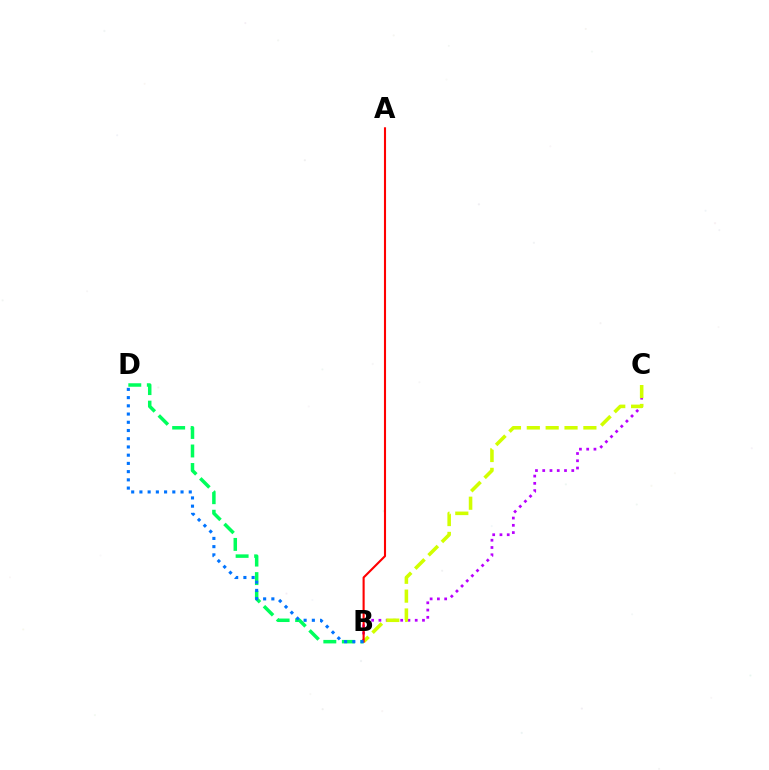{('B', 'D'): [{'color': '#00ff5c', 'line_style': 'dashed', 'thickness': 2.52}, {'color': '#0074ff', 'line_style': 'dotted', 'thickness': 2.23}], ('B', 'C'): [{'color': '#b900ff', 'line_style': 'dotted', 'thickness': 1.97}, {'color': '#d1ff00', 'line_style': 'dashed', 'thickness': 2.56}], ('A', 'B'): [{'color': '#ff0000', 'line_style': 'solid', 'thickness': 1.52}]}